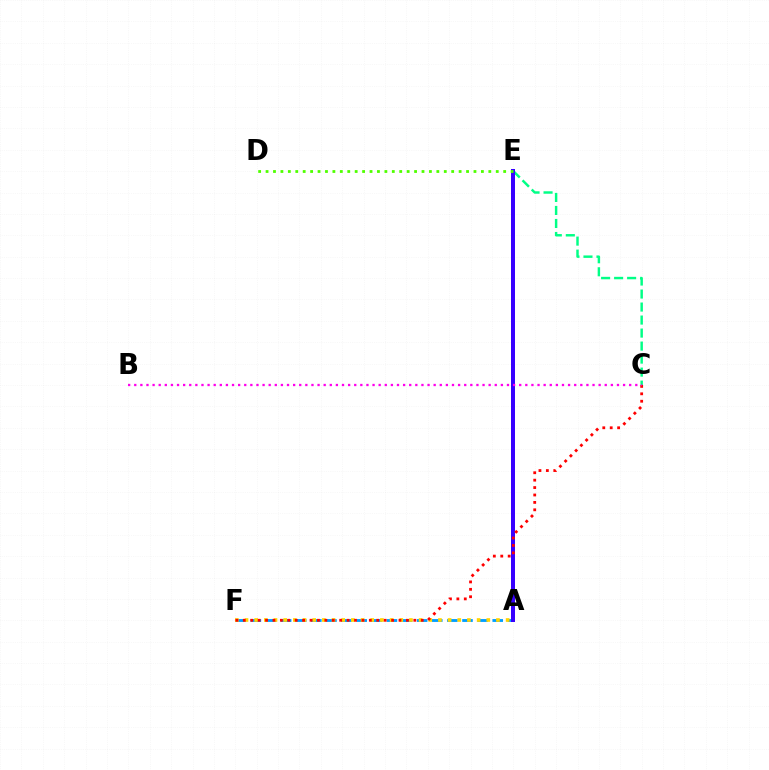{('C', 'E'): [{'color': '#00ff86', 'line_style': 'dashed', 'thickness': 1.77}], ('A', 'F'): [{'color': '#009eff', 'line_style': 'dashed', 'thickness': 2.05}, {'color': '#ffd500', 'line_style': 'dotted', 'thickness': 2.63}], ('A', 'E'): [{'color': '#3700ff', 'line_style': 'solid', 'thickness': 2.87}], ('C', 'F'): [{'color': '#ff0000', 'line_style': 'dotted', 'thickness': 2.01}], ('B', 'C'): [{'color': '#ff00ed', 'line_style': 'dotted', 'thickness': 1.66}], ('D', 'E'): [{'color': '#4fff00', 'line_style': 'dotted', 'thickness': 2.02}]}